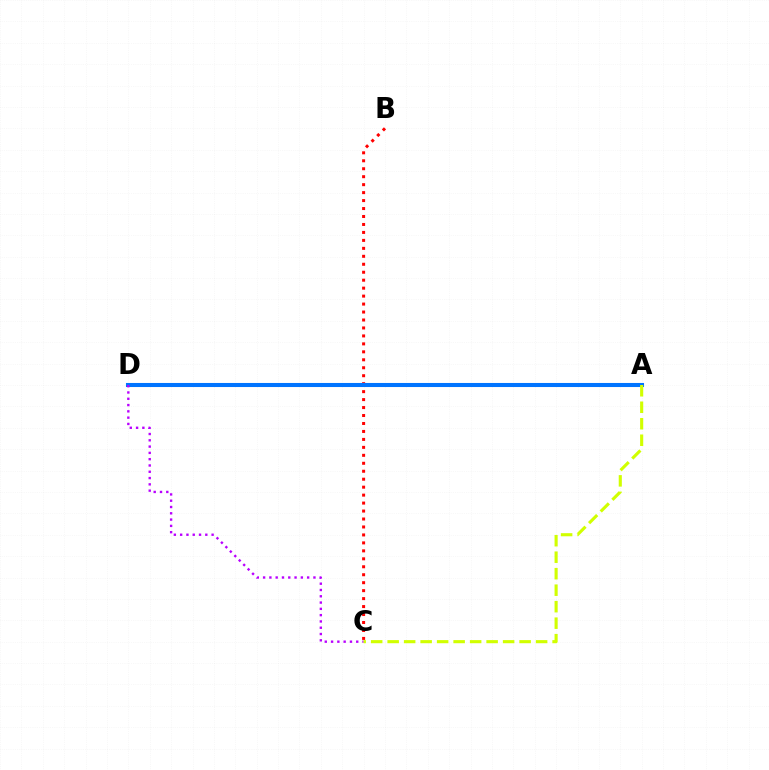{('B', 'C'): [{'color': '#ff0000', 'line_style': 'dotted', 'thickness': 2.16}], ('A', 'D'): [{'color': '#00ff5c', 'line_style': 'dashed', 'thickness': 2.69}, {'color': '#0074ff', 'line_style': 'solid', 'thickness': 2.93}], ('C', 'D'): [{'color': '#b900ff', 'line_style': 'dotted', 'thickness': 1.71}], ('A', 'C'): [{'color': '#d1ff00', 'line_style': 'dashed', 'thickness': 2.24}]}